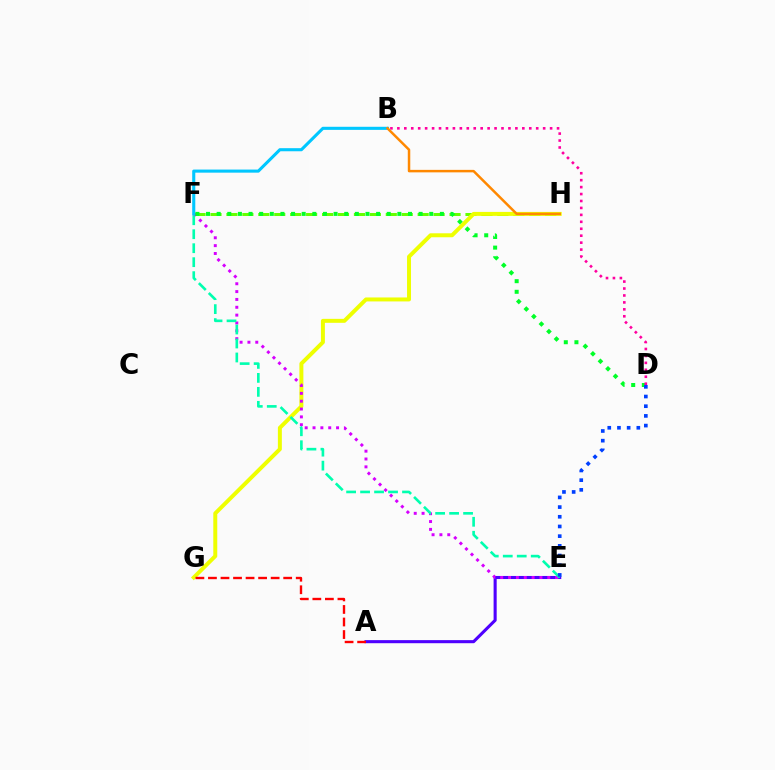{('F', 'H'): [{'color': '#66ff00', 'line_style': 'dashed', 'thickness': 2.17}], ('G', 'H'): [{'color': '#eeff00', 'line_style': 'solid', 'thickness': 2.86}], ('A', 'E'): [{'color': '#4f00ff', 'line_style': 'solid', 'thickness': 2.22}], ('E', 'F'): [{'color': '#d600ff', 'line_style': 'dotted', 'thickness': 2.13}, {'color': '#00ffaf', 'line_style': 'dashed', 'thickness': 1.9}], ('B', 'F'): [{'color': '#00c7ff', 'line_style': 'solid', 'thickness': 2.22}], ('A', 'G'): [{'color': '#ff0000', 'line_style': 'dashed', 'thickness': 1.7}], ('D', 'F'): [{'color': '#00ff27', 'line_style': 'dotted', 'thickness': 2.89}], ('D', 'E'): [{'color': '#003fff', 'line_style': 'dotted', 'thickness': 2.63}], ('B', 'D'): [{'color': '#ff00a0', 'line_style': 'dotted', 'thickness': 1.89}], ('B', 'H'): [{'color': '#ff8800', 'line_style': 'solid', 'thickness': 1.79}]}